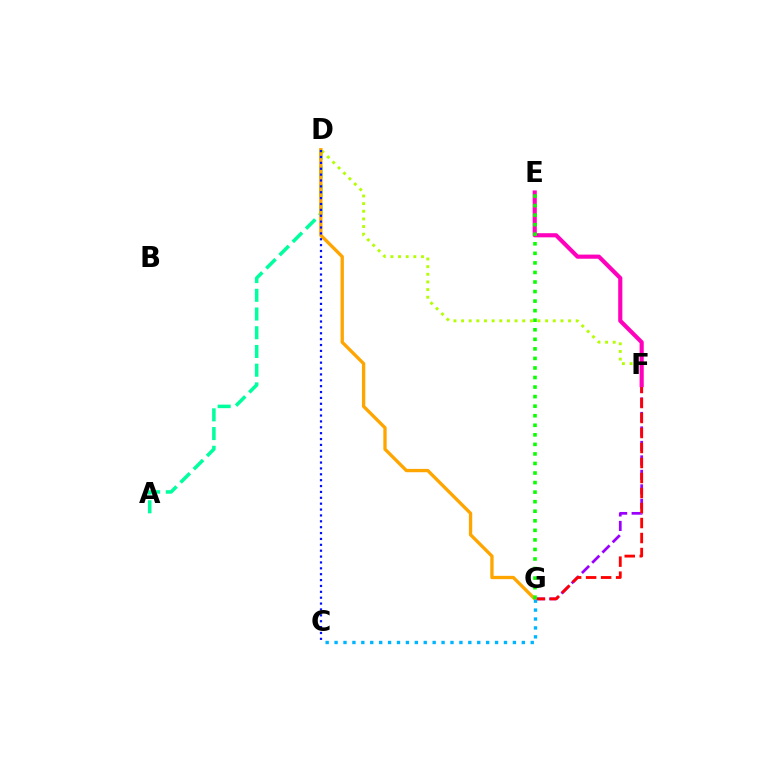{('F', 'G'): [{'color': '#9b00ff', 'line_style': 'dashed', 'thickness': 1.97}, {'color': '#ff0000', 'line_style': 'dashed', 'thickness': 2.04}], ('A', 'D'): [{'color': '#00ff9d', 'line_style': 'dashed', 'thickness': 2.54}], ('D', 'F'): [{'color': '#b3ff00', 'line_style': 'dotted', 'thickness': 2.08}], ('D', 'G'): [{'color': '#ffa500', 'line_style': 'solid', 'thickness': 2.39}], ('C', 'D'): [{'color': '#0010ff', 'line_style': 'dotted', 'thickness': 1.6}], ('E', 'F'): [{'color': '#ff00bd', 'line_style': 'solid', 'thickness': 2.98}], ('E', 'G'): [{'color': '#08ff00', 'line_style': 'dotted', 'thickness': 2.6}], ('C', 'G'): [{'color': '#00b5ff', 'line_style': 'dotted', 'thickness': 2.42}]}